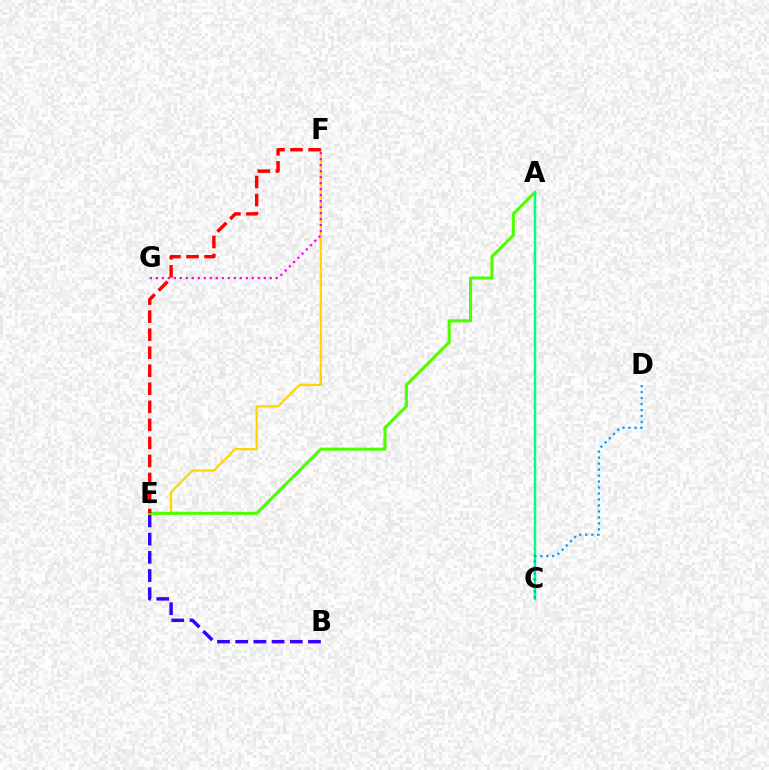{('E', 'F'): [{'color': '#ffd500', 'line_style': 'solid', 'thickness': 1.6}, {'color': '#ff0000', 'line_style': 'dashed', 'thickness': 2.45}], ('F', 'G'): [{'color': '#ff00ed', 'line_style': 'dotted', 'thickness': 1.63}], ('B', 'E'): [{'color': '#3700ff', 'line_style': 'dashed', 'thickness': 2.47}], ('A', 'E'): [{'color': '#4fff00', 'line_style': 'solid', 'thickness': 2.22}], ('A', 'C'): [{'color': '#00ff86', 'line_style': 'solid', 'thickness': 1.77}], ('C', 'D'): [{'color': '#009eff', 'line_style': 'dotted', 'thickness': 1.63}]}